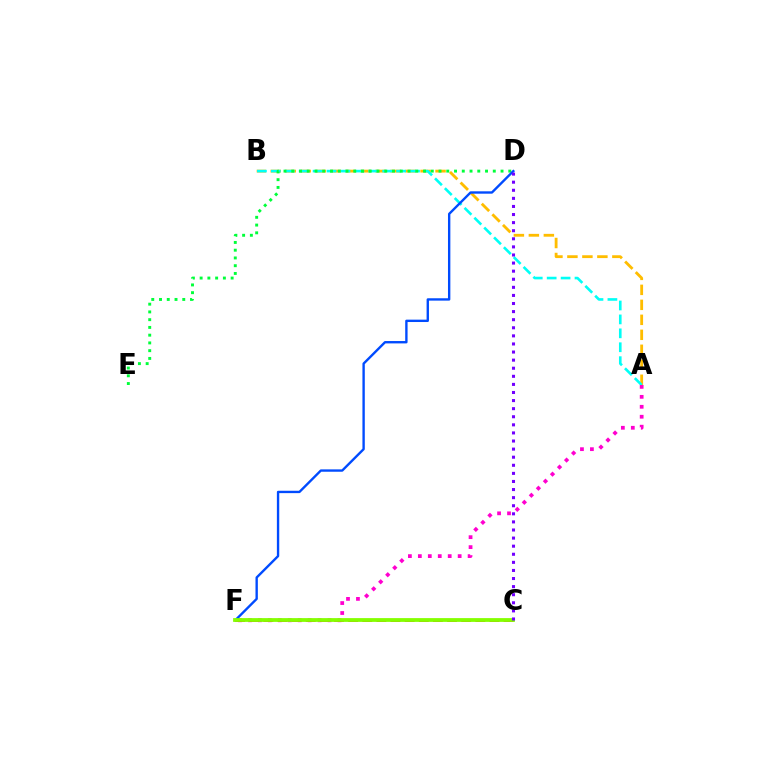{('A', 'B'): [{'color': '#ffbd00', 'line_style': 'dashed', 'thickness': 2.04}, {'color': '#00fff6', 'line_style': 'dashed', 'thickness': 1.89}], ('A', 'F'): [{'color': '#ff00cf', 'line_style': 'dotted', 'thickness': 2.7}], ('D', 'E'): [{'color': '#00ff39', 'line_style': 'dotted', 'thickness': 2.11}], ('D', 'F'): [{'color': '#004bff', 'line_style': 'solid', 'thickness': 1.71}], ('C', 'F'): [{'color': '#ff0000', 'line_style': 'dashed', 'thickness': 1.92}, {'color': '#84ff00', 'line_style': 'solid', 'thickness': 2.73}], ('C', 'D'): [{'color': '#7200ff', 'line_style': 'dotted', 'thickness': 2.2}]}